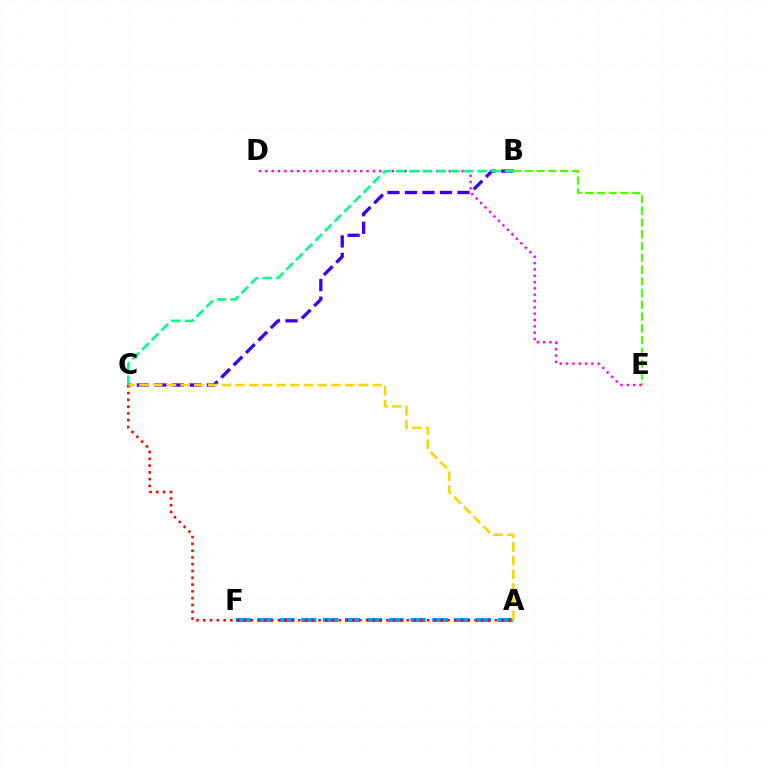{('B', 'C'): [{'color': '#3700ff', 'line_style': 'dashed', 'thickness': 2.38}, {'color': '#00ff86', 'line_style': 'dashed', 'thickness': 1.85}], ('A', 'F'): [{'color': '#009eff', 'line_style': 'dashed', 'thickness': 2.97}], ('B', 'E'): [{'color': '#4fff00', 'line_style': 'dashed', 'thickness': 1.6}], ('A', 'C'): [{'color': '#ff0000', 'line_style': 'dotted', 'thickness': 1.84}, {'color': '#ffd500', 'line_style': 'dashed', 'thickness': 1.86}], ('D', 'E'): [{'color': '#ff00ed', 'line_style': 'dotted', 'thickness': 1.72}]}